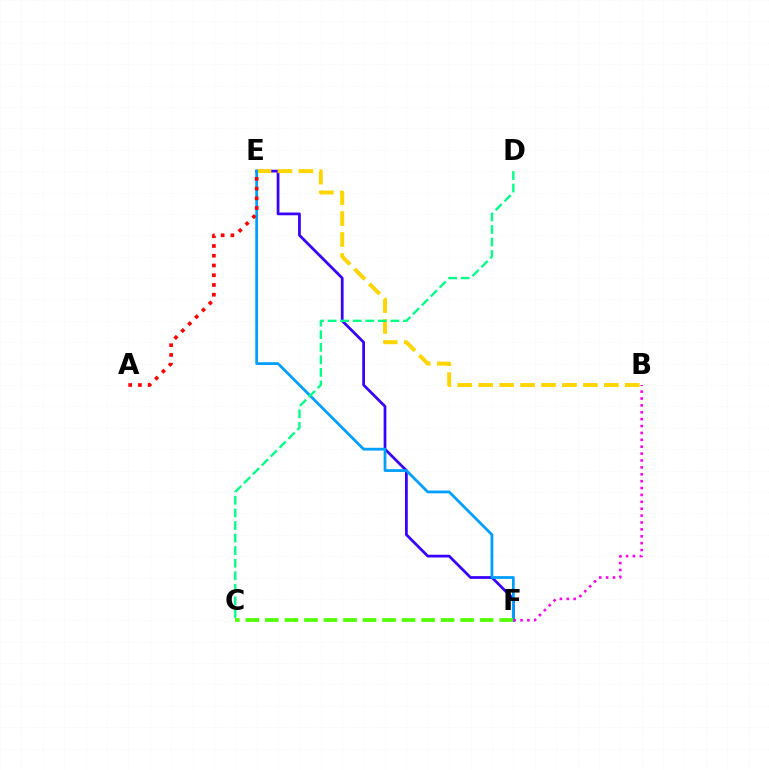{('E', 'F'): [{'color': '#3700ff', 'line_style': 'solid', 'thickness': 1.98}, {'color': '#009eff', 'line_style': 'solid', 'thickness': 1.99}], ('B', 'E'): [{'color': '#ffd500', 'line_style': 'dashed', 'thickness': 2.85}], ('C', 'F'): [{'color': '#4fff00', 'line_style': 'dashed', 'thickness': 2.65}], ('B', 'F'): [{'color': '#ff00ed', 'line_style': 'dotted', 'thickness': 1.87}], ('C', 'D'): [{'color': '#00ff86', 'line_style': 'dashed', 'thickness': 1.71}], ('A', 'E'): [{'color': '#ff0000', 'line_style': 'dotted', 'thickness': 2.65}]}